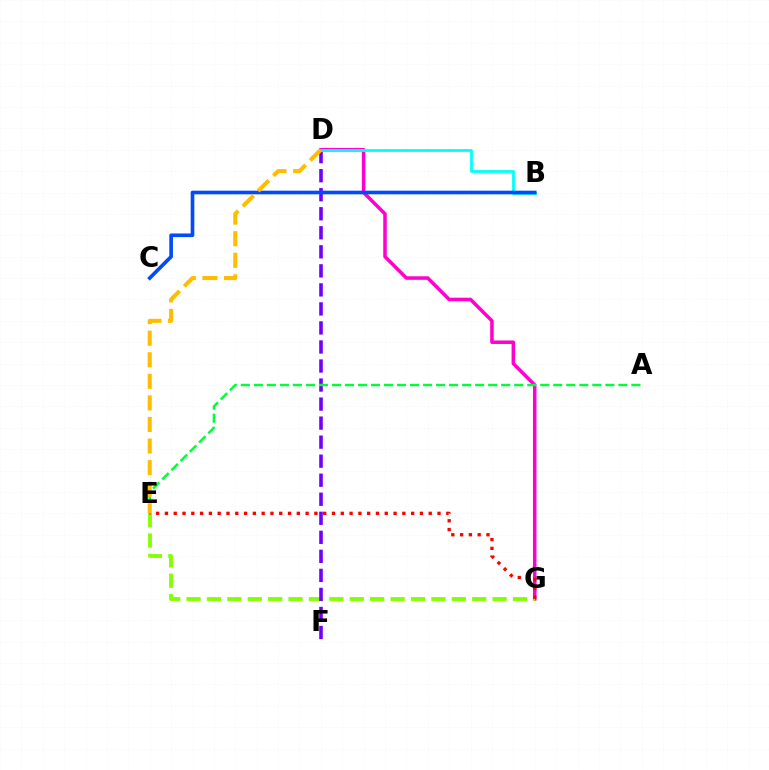{('D', 'G'): [{'color': '#ff00cf', 'line_style': 'solid', 'thickness': 2.53}], ('E', 'G'): [{'color': '#84ff00', 'line_style': 'dashed', 'thickness': 2.77}, {'color': '#ff0000', 'line_style': 'dotted', 'thickness': 2.39}], ('D', 'F'): [{'color': '#7200ff', 'line_style': 'dashed', 'thickness': 2.59}], ('A', 'E'): [{'color': '#00ff39', 'line_style': 'dashed', 'thickness': 1.77}], ('B', 'D'): [{'color': '#00fff6', 'line_style': 'solid', 'thickness': 1.98}], ('B', 'C'): [{'color': '#004bff', 'line_style': 'solid', 'thickness': 2.62}], ('D', 'E'): [{'color': '#ffbd00', 'line_style': 'dashed', 'thickness': 2.93}]}